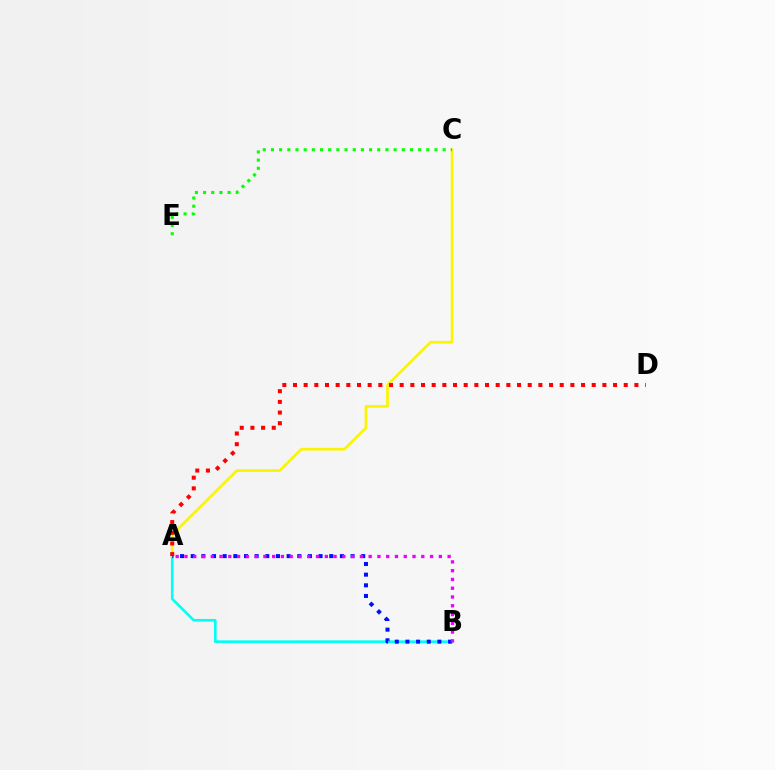{('A', 'B'): [{'color': '#00fff6', 'line_style': 'solid', 'thickness': 1.9}, {'color': '#0010ff', 'line_style': 'dotted', 'thickness': 2.9}, {'color': '#ee00ff', 'line_style': 'dotted', 'thickness': 2.38}], ('A', 'C'): [{'color': '#fcf500', 'line_style': 'solid', 'thickness': 1.96}], ('A', 'D'): [{'color': '#ff0000', 'line_style': 'dotted', 'thickness': 2.9}], ('C', 'E'): [{'color': '#08ff00', 'line_style': 'dotted', 'thickness': 2.22}]}